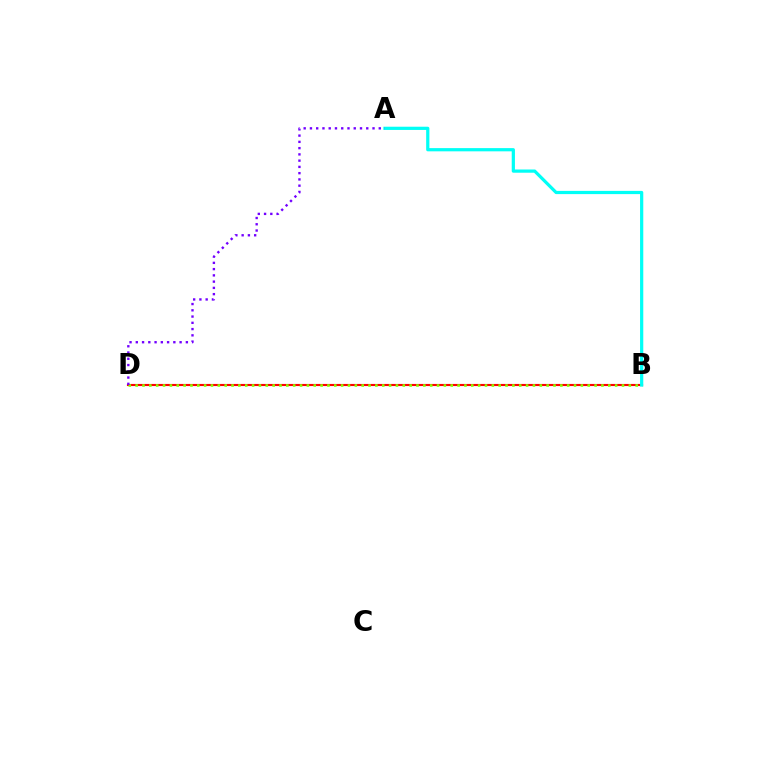{('B', 'D'): [{'color': '#ff0000', 'line_style': 'solid', 'thickness': 1.53}, {'color': '#84ff00', 'line_style': 'dotted', 'thickness': 1.86}], ('A', 'B'): [{'color': '#00fff6', 'line_style': 'solid', 'thickness': 2.32}], ('A', 'D'): [{'color': '#7200ff', 'line_style': 'dotted', 'thickness': 1.7}]}